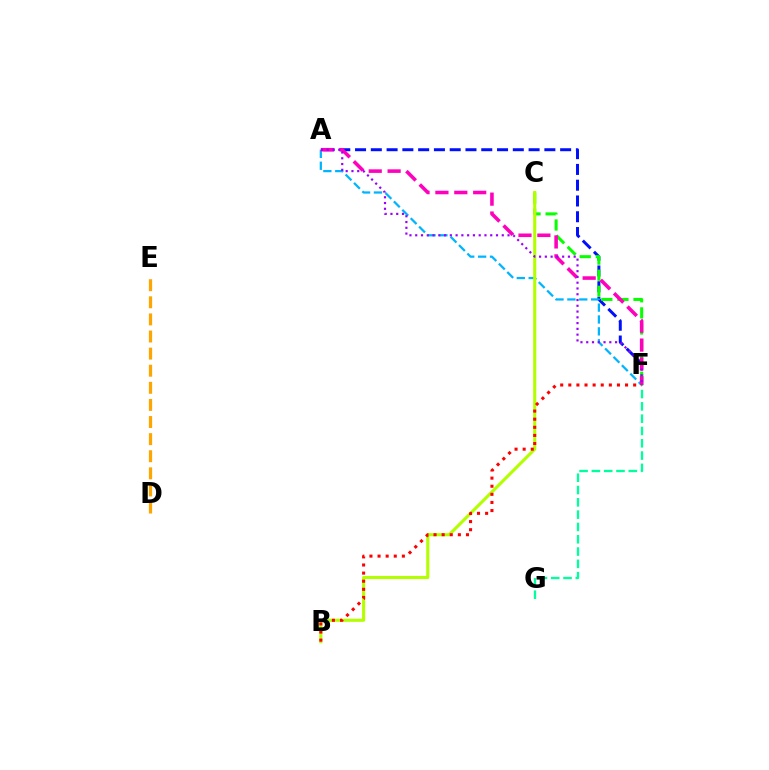{('A', 'F'): [{'color': '#0010ff', 'line_style': 'dashed', 'thickness': 2.14}, {'color': '#00b5ff', 'line_style': 'dashed', 'thickness': 1.61}, {'color': '#ff00bd', 'line_style': 'dashed', 'thickness': 2.57}, {'color': '#9b00ff', 'line_style': 'dotted', 'thickness': 1.57}], ('C', 'F'): [{'color': '#08ff00', 'line_style': 'dashed', 'thickness': 2.19}], ('B', 'C'): [{'color': '#b3ff00', 'line_style': 'solid', 'thickness': 2.23}], ('F', 'G'): [{'color': '#00ff9d', 'line_style': 'dashed', 'thickness': 1.67}], ('B', 'F'): [{'color': '#ff0000', 'line_style': 'dotted', 'thickness': 2.2}], ('D', 'E'): [{'color': '#ffa500', 'line_style': 'dashed', 'thickness': 2.32}]}